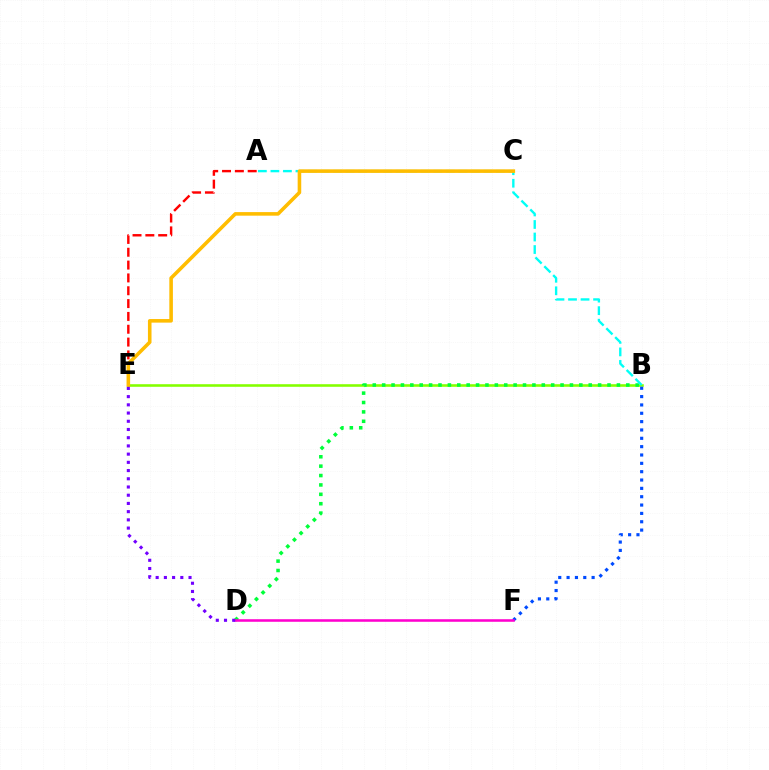{('B', 'E'): [{'color': '#84ff00', 'line_style': 'solid', 'thickness': 1.86}], ('B', 'D'): [{'color': '#00ff39', 'line_style': 'dotted', 'thickness': 2.55}], ('B', 'F'): [{'color': '#004bff', 'line_style': 'dotted', 'thickness': 2.27}], ('A', 'B'): [{'color': '#00fff6', 'line_style': 'dashed', 'thickness': 1.7}], ('D', 'F'): [{'color': '#ff00cf', 'line_style': 'solid', 'thickness': 1.84}], ('A', 'E'): [{'color': '#ff0000', 'line_style': 'dashed', 'thickness': 1.74}], ('C', 'E'): [{'color': '#ffbd00', 'line_style': 'solid', 'thickness': 2.58}], ('D', 'E'): [{'color': '#7200ff', 'line_style': 'dotted', 'thickness': 2.23}]}